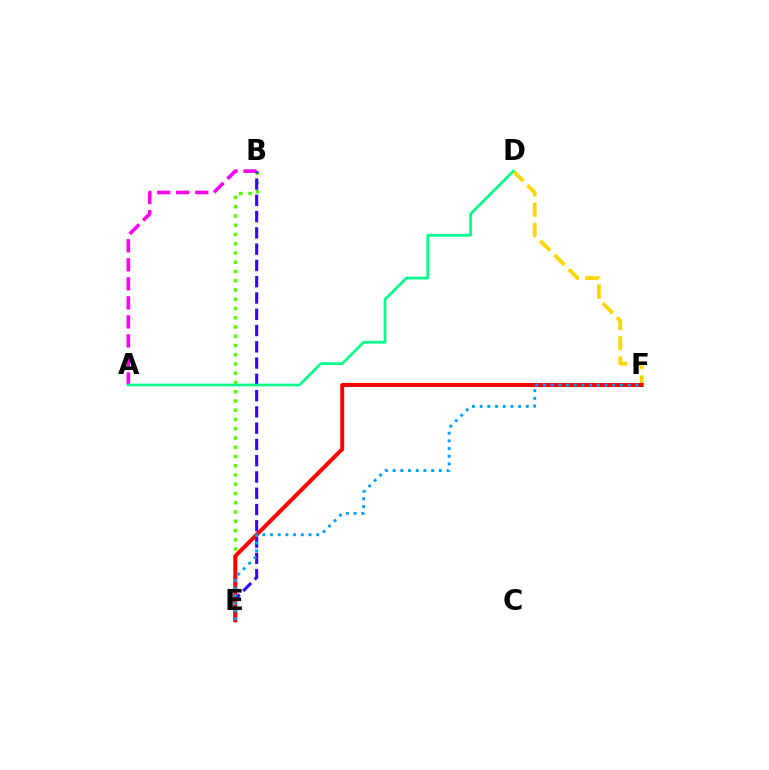{('B', 'E'): [{'color': '#4fff00', 'line_style': 'dotted', 'thickness': 2.51}, {'color': '#3700ff', 'line_style': 'dashed', 'thickness': 2.21}], ('D', 'F'): [{'color': '#ffd500', 'line_style': 'dashed', 'thickness': 2.74}], ('E', 'F'): [{'color': '#ff0000', 'line_style': 'solid', 'thickness': 2.88}, {'color': '#009eff', 'line_style': 'dotted', 'thickness': 2.09}], ('A', 'B'): [{'color': '#ff00ed', 'line_style': 'dashed', 'thickness': 2.59}], ('A', 'D'): [{'color': '#00ff86', 'line_style': 'solid', 'thickness': 1.94}]}